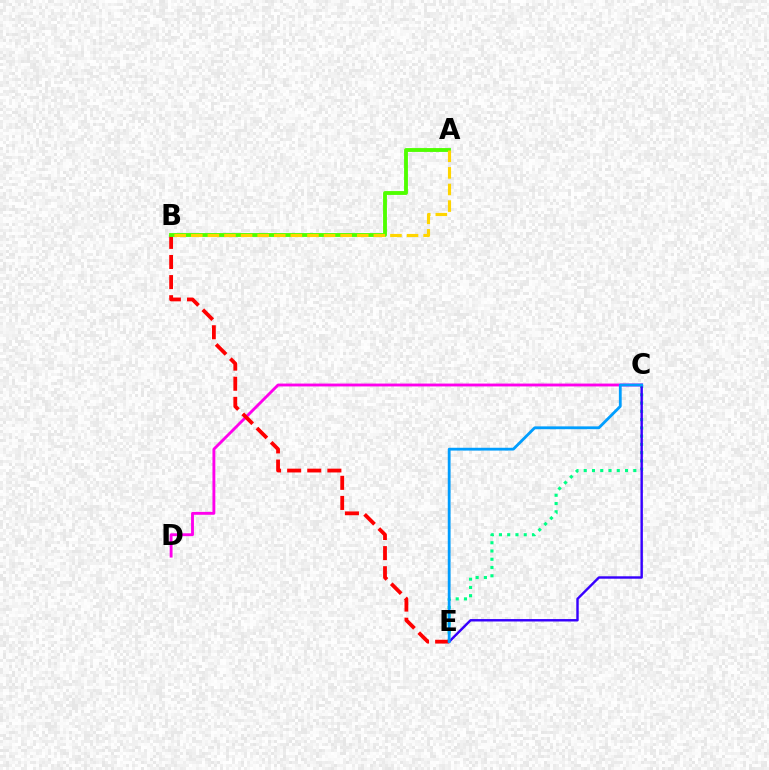{('C', 'D'): [{'color': '#ff00ed', 'line_style': 'solid', 'thickness': 2.07}], ('C', 'E'): [{'color': '#00ff86', 'line_style': 'dotted', 'thickness': 2.24}, {'color': '#3700ff', 'line_style': 'solid', 'thickness': 1.74}, {'color': '#009eff', 'line_style': 'solid', 'thickness': 2.02}], ('B', 'E'): [{'color': '#ff0000', 'line_style': 'dashed', 'thickness': 2.73}], ('A', 'B'): [{'color': '#4fff00', 'line_style': 'solid', 'thickness': 2.78}, {'color': '#ffd500', 'line_style': 'dashed', 'thickness': 2.25}]}